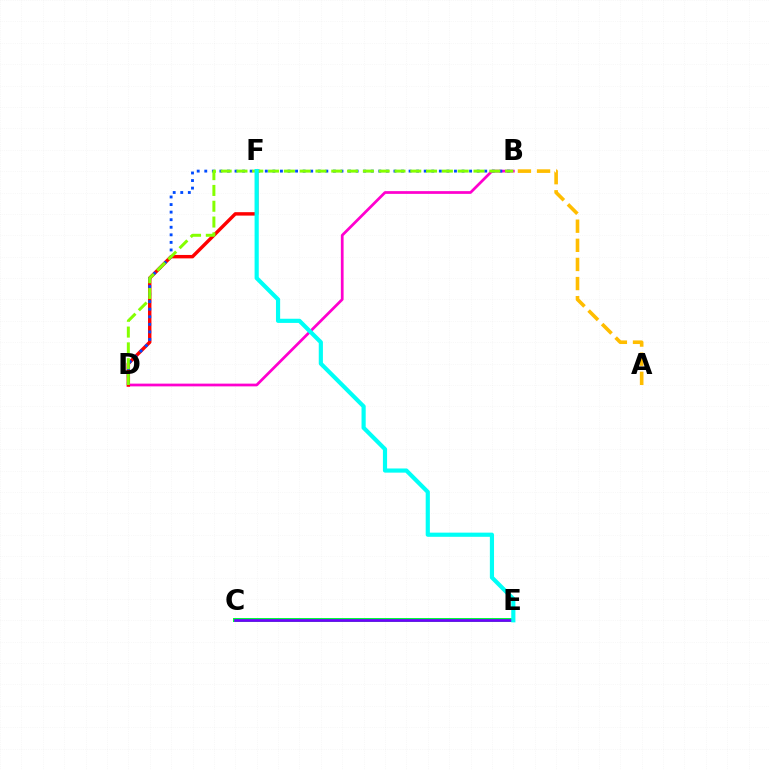{('A', 'B'): [{'color': '#ffbd00', 'line_style': 'dashed', 'thickness': 2.6}], ('C', 'E'): [{'color': '#00ff39', 'line_style': 'solid', 'thickness': 2.88}, {'color': '#7200ff', 'line_style': 'solid', 'thickness': 1.94}], ('B', 'D'): [{'color': '#ff00cf', 'line_style': 'solid', 'thickness': 1.98}, {'color': '#004bff', 'line_style': 'dotted', 'thickness': 2.06}, {'color': '#84ff00', 'line_style': 'dashed', 'thickness': 2.15}], ('D', 'F'): [{'color': '#ff0000', 'line_style': 'solid', 'thickness': 2.46}], ('E', 'F'): [{'color': '#00fff6', 'line_style': 'solid', 'thickness': 3.0}]}